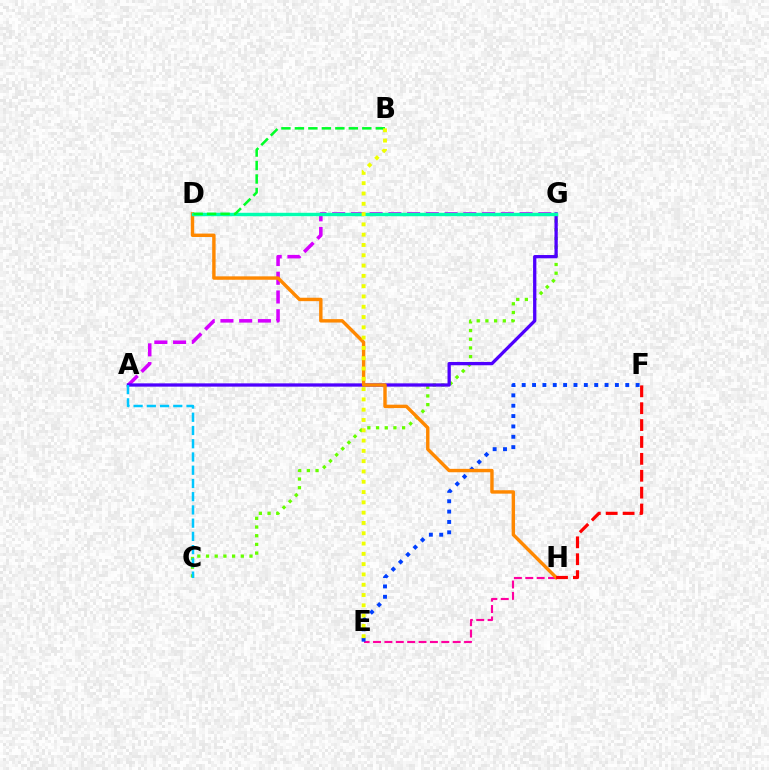{('C', 'G'): [{'color': '#66ff00', 'line_style': 'dotted', 'thickness': 2.36}], ('A', 'G'): [{'color': '#d600ff', 'line_style': 'dashed', 'thickness': 2.55}, {'color': '#4f00ff', 'line_style': 'solid', 'thickness': 2.37}], ('E', 'H'): [{'color': '#ff00a0', 'line_style': 'dashed', 'thickness': 1.55}], ('E', 'F'): [{'color': '#003fff', 'line_style': 'dotted', 'thickness': 2.81}], ('D', 'H'): [{'color': '#ff8800', 'line_style': 'solid', 'thickness': 2.46}], ('D', 'G'): [{'color': '#00ffaf', 'line_style': 'solid', 'thickness': 2.46}], ('F', 'H'): [{'color': '#ff0000', 'line_style': 'dashed', 'thickness': 2.29}], ('B', 'D'): [{'color': '#00ff27', 'line_style': 'dashed', 'thickness': 1.83}], ('B', 'E'): [{'color': '#eeff00', 'line_style': 'dotted', 'thickness': 2.8}], ('A', 'C'): [{'color': '#00c7ff', 'line_style': 'dashed', 'thickness': 1.8}]}